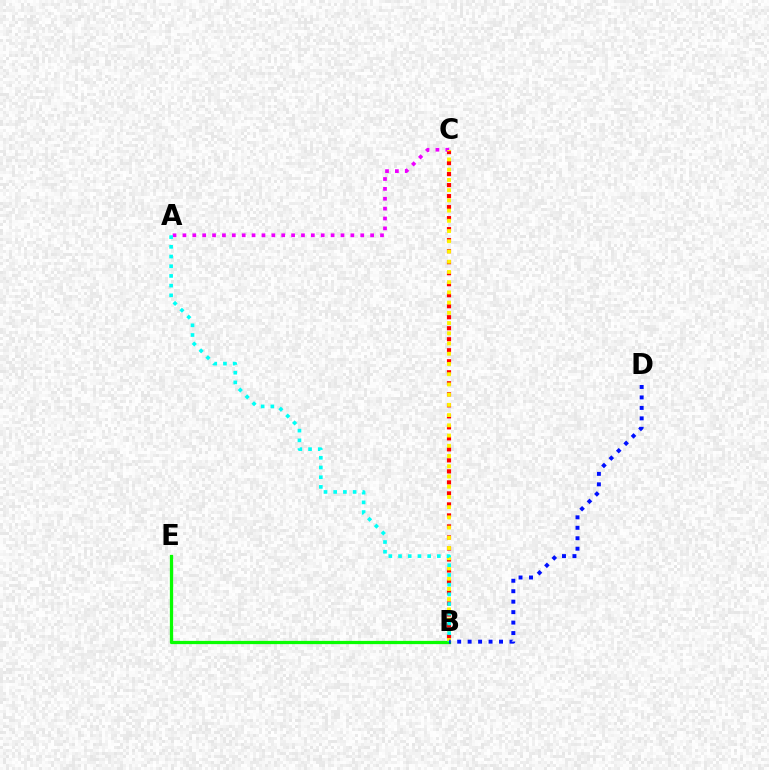{('B', 'C'): [{'color': '#ff0000', 'line_style': 'dotted', 'thickness': 2.99}, {'color': '#fcf500', 'line_style': 'dotted', 'thickness': 2.78}], ('A', 'C'): [{'color': '#ee00ff', 'line_style': 'dotted', 'thickness': 2.68}], ('B', 'E'): [{'color': '#08ff00', 'line_style': 'solid', 'thickness': 2.34}], ('A', 'B'): [{'color': '#00fff6', 'line_style': 'dotted', 'thickness': 2.64}], ('B', 'D'): [{'color': '#0010ff', 'line_style': 'dotted', 'thickness': 2.84}]}